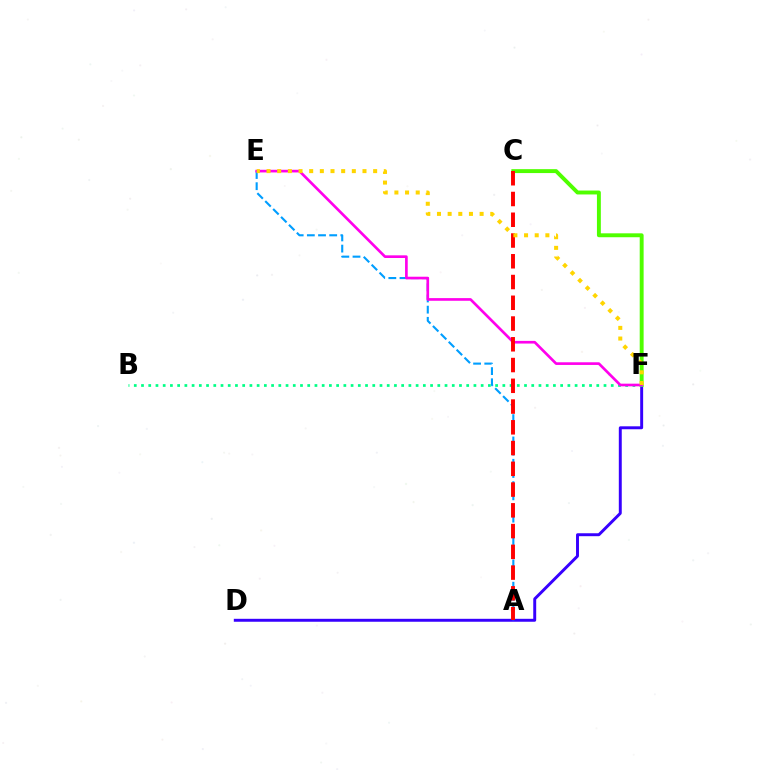{('D', 'F'): [{'color': '#3700ff', 'line_style': 'solid', 'thickness': 2.12}], ('A', 'E'): [{'color': '#009eff', 'line_style': 'dashed', 'thickness': 1.52}], ('C', 'F'): [{'color': '#4fff00', 'line_style': 'solid', 'thickness': 2.82}], ('B', 'F'): [{'color': '#00ff86', 'line_style': 'dotted', 'thickness': 1.96}], ('E', 'F'): [{'color': '#ff00ed', 'line_style': 'solid', 'thickness': 1.92}, {'color': '#ffd500', 'line_style': 'dotted', 'thickness': 2.9}], ('A', 'C'): [{'color': '#ff0000', 'line_style': 'dashed', 'thickness': 2.82}]}